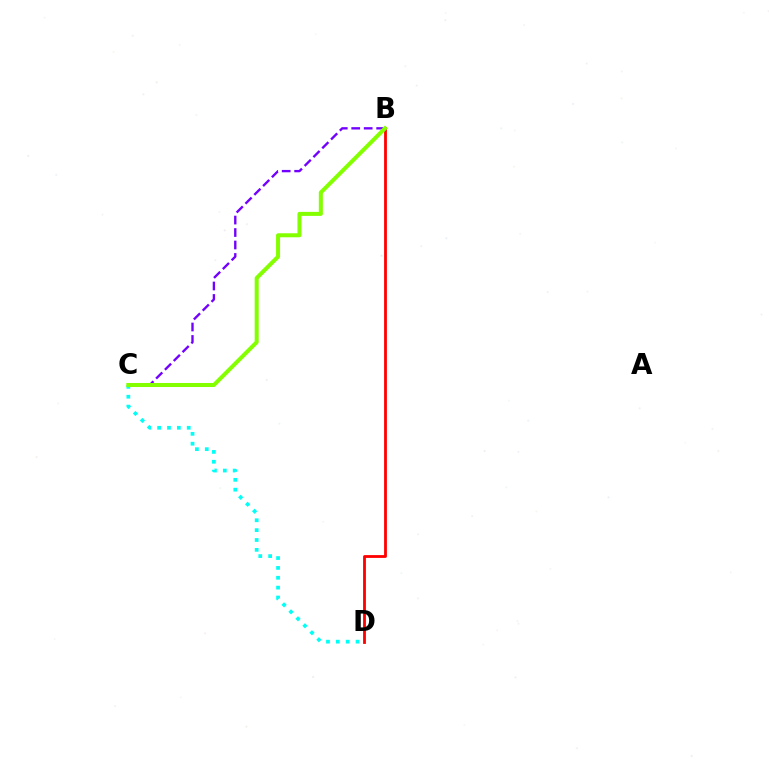{('B', 'D'): [{'color': '#ff0000', 'line_style': 'solid', 'thickness': 2.02}], ('B', 'C'): [{'color': '#7200ff', 'line_style': 'dashed', 'thickness': 1.69}, {'color': '#84ff00', 'line_style': 'solid', 'thickness': 2.89}], ('C', 'D'): [{'color': '#00fff6', 'line_style': 'dotted', 'thickness': 2.68}]}